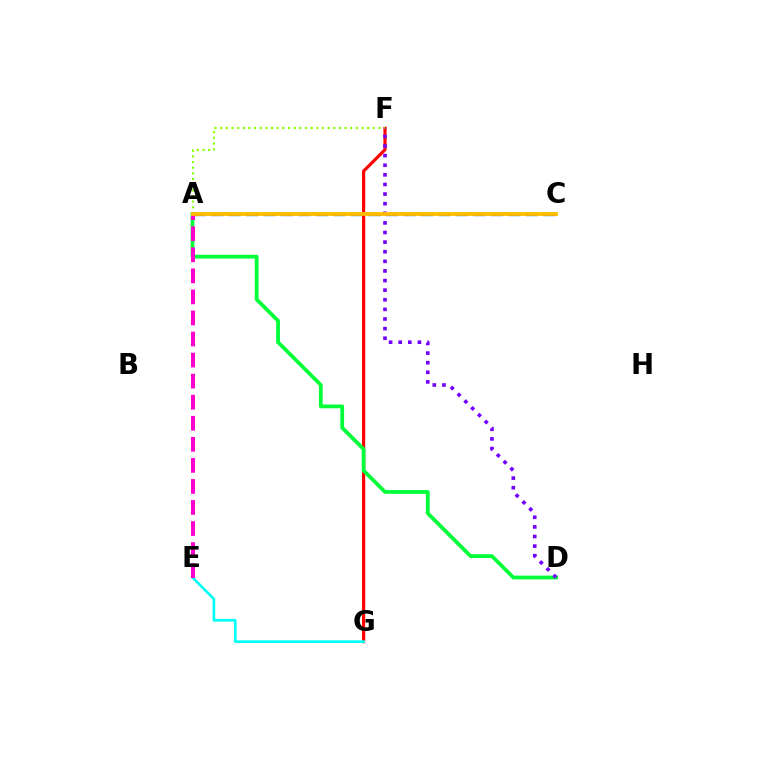{('F', 'G'): [{'color': '#ff0000', 'line_style': 'solid', 'thickness': 2.28}], ('A', 'C'): [{'color': '#004bff', 'line_style': 'dashed', 'thickness': 2.38}, {'color': '#ffbd00', 'line_style': 'solid', 'thickness': 2.75}], ('A', 'D'): [{'color': '#00ff39', 'line_style': 'solid', 'thickness': 2.71}], ('E', 'G'): [{'color': '#00fff6', 'line_style': 'solid', 'thickness': 1.93}], ('A', 'E'): [{'color': '#ff00cf', 'line_style': 'dashed', 'thickness': 2.86}], ('A', 'F'): [{'color': '#84ff00', 'line_style': 'dotted', 'thickness': 1.54}], ('D', 'F'): [{'color': '#7200ff', 'line_style': 'dotted', 'thickness': 2.61}]}